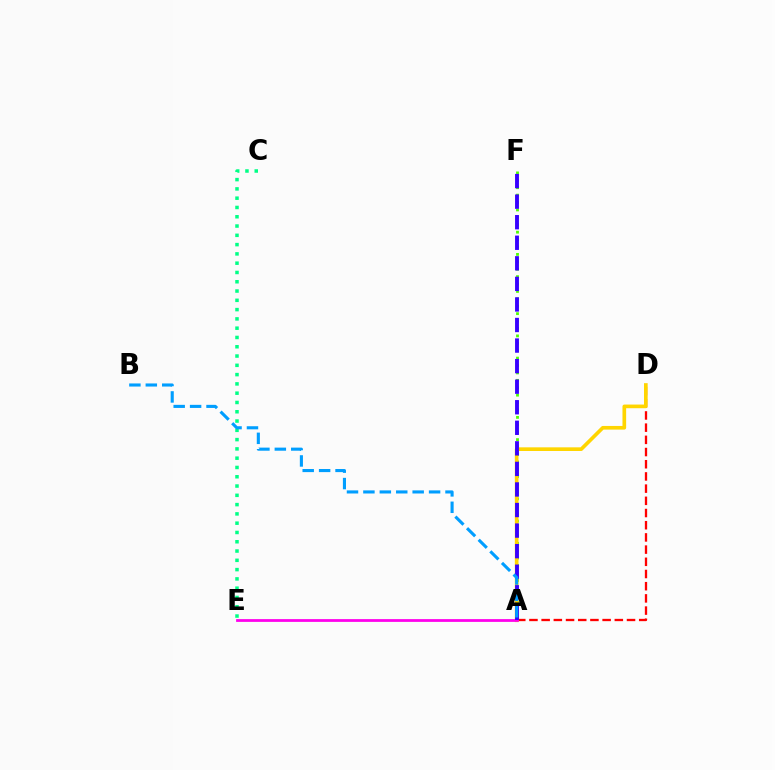{('A', 'D'): [{'color': '#ff0000', 'line_style': 'dashed', 'thickness': 1.66}, {'color': '#ffd500', 'line_style': 'solid', 'thickness': 2.64}], ('C', 'E'): [{'color': '#00ff86', 'line_style': 'dotted', 'thickness': 2.52}], ('A', 'F'): [{'color': '#4fff00', 'line_style': 'dotted', 'thickness': 2.01}, {'color': '#3700ff', 'line_style': 'dashed', 'thickness': 2.79}], ('A', 'E'): [{'color': '#ff00ed', 'line_style': 'solid', 'thickness': 2.0}], ('A', 'B'): [{'color': '#009eff', 'line_style': 'dashed', 'thickness': 2.23}]}